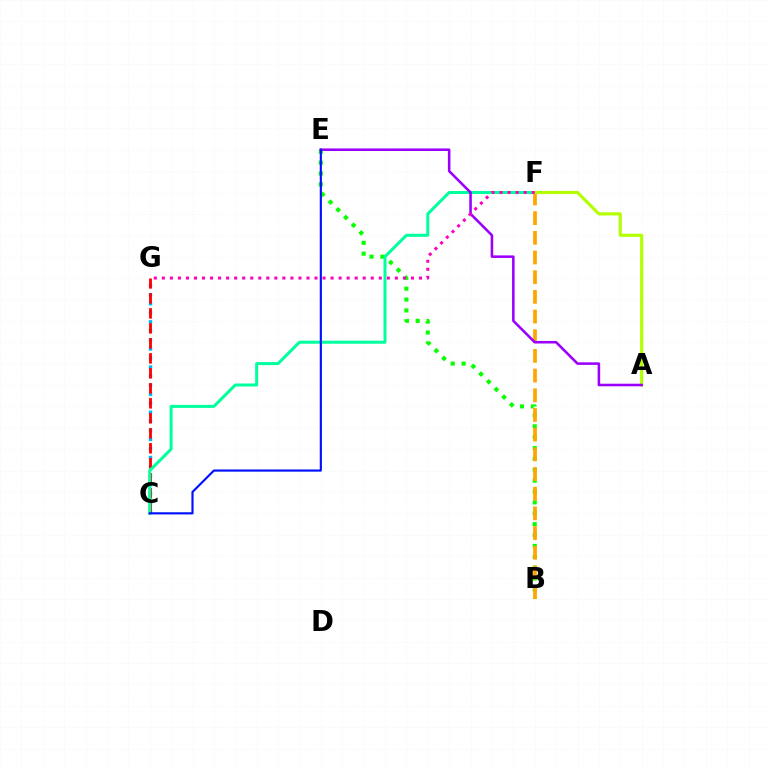{('B', 'E'): [{'color': '#08ff00', 'line_style': 'dotted', 'thickness': 2.95}], ('C', 'G'): [{'color': '#00b5ff', 'line_style': 'dotted', 'thickness': 2.46}, {'color': '#ff0000', 'line_style': 'dashed', 'thickness': 2.04}], ('C', 'F'): [{'color': '#00ff9d', 'line_style': 'solid', 'thickness': 2.17}], ('B', 'F'): [{'color': '#ffa500', 'line_style': 'dashed', 'thickness': 2.67}], ('A', 'F'): [{'color': '#b3ff00', 'line_style': 'solid', 'thickness': 2.27}], ('A', 'E'): [{'color': '#9b00ff', 'line_style': 'solid', 'thickness': 1.85}], ('C', 'E'): [{'color': '#0010ff', 'line_style': 'solid', 'thickness': 1.55}], ('F', 'G'): [{'color': '#ff00bd', 'line_style': 'dotted', 'thickness': 2.18}]}